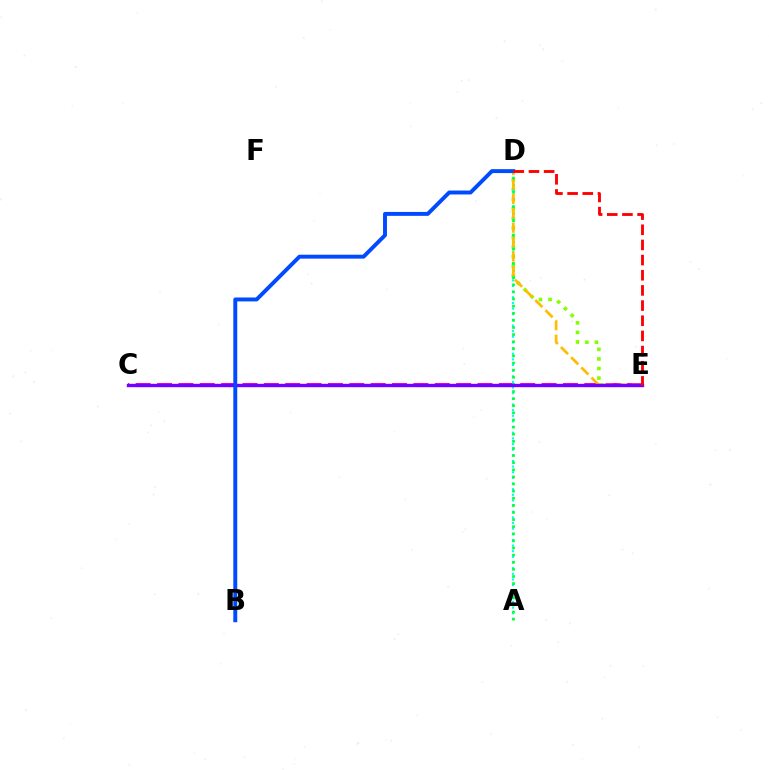{('D', 'E'): [{'color': '#84ff00', 'line_style': 'dotted', 'thickness': 2.6}, {'color': '#ffbd00', 'line_style': 'dashed', 'thickness': 1.96}, {'color': '#ff0000', 'line_style': 'dashed', 'thickness': 2.06}], ('C', 'E'): [{'color': '#ff00cf', 'line_style': 'dashed', 'thickness': 2.9}, {'color': '#7200ff', 'line_style': 'solid', 'thickness': 2.43}], ('A', 'D'): [{'color': '#00fff6', 'line_style': 'dotted', 'thickness': 1.53}, {'color': '#00ff39', 'line_style': 'dotted', 'thickness': 1.93}], ('B', 'D'): [{'color': '#004bff', 'line_style': 'solid', 'thickness': 2.82}]}